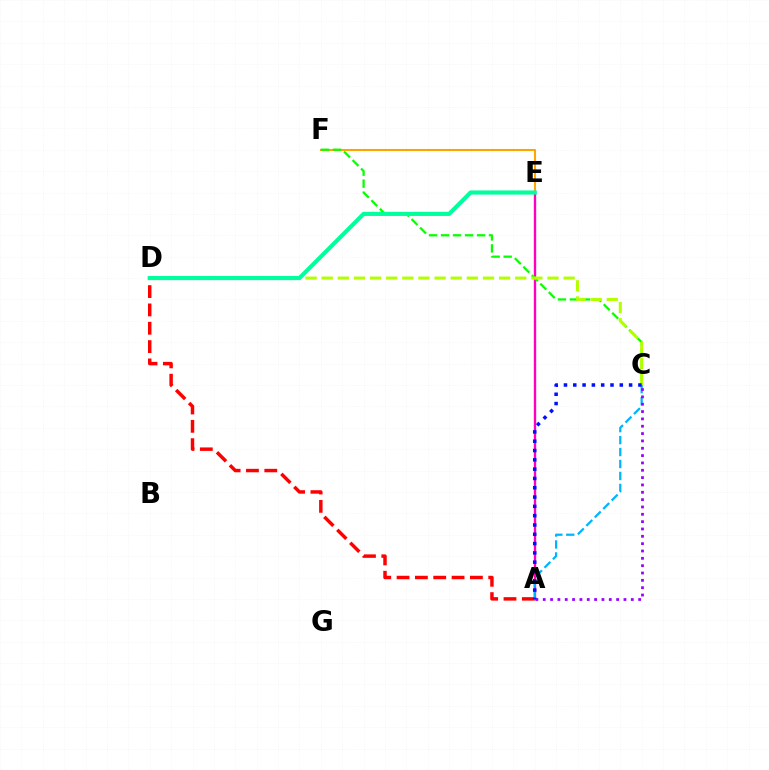{('E', 'F'): [{'color': '#ffa500', 'line_style': 'solid', 'thickness': 1.5}], ('A', 'E'): [{'color': '#ff00bd', 'line_style': 'solid', 'thickness': 1.7}], ('A', 'D'): [{'color': '#ff0000', 'line_style': 'dashed', 'thickness': 2.49}], ('C', 'F'): [{'color': '#08ff00', 'line_style': 'dashed', 'thickness': 1.63}], ('C', 'D'): [{'color': '#b3ff00', 'line_style': 'dashed', 'thickness': 2.19}], ('D', 'E'): [{'color': '#00ff9d', 'line_style': 'solid', 'thickness': 2.97}], ('A', 'C'): [{'color': '#00b5ff', 'line_style': 'dashed', 'thickness': 1.62}, {'color': '#9b00ff', 'line_style': 'dotted', 'thickness': 1.99}, {'color': '#0010ff', 'line_style': 'dotted', 'thickness': 2.53}]}